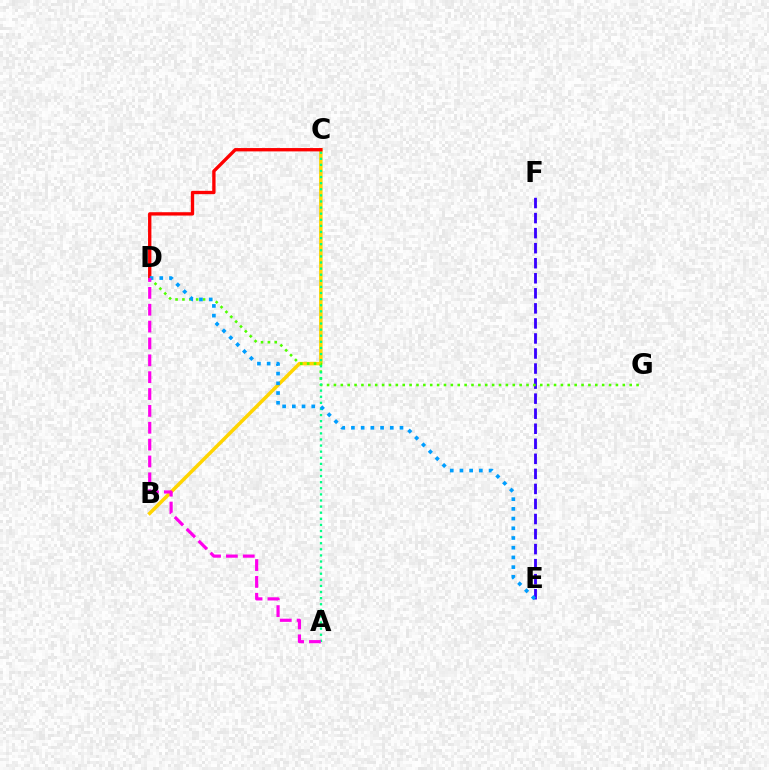{('B', 'C'): [{'color': '#ffd500', 'line_style': 'solid', 'thickness': 2.52}], ('E', 'F'): [{'color': '#3700ff', 'line_style': 'dashed', 'thickness': 2.04}], ('D', 'G'): [{'color': '#4fff00', 'line_style': 'dotted', 'thickness': 1.87}], ('A', 'C'): [{'color': '#00ff86', 'line_style': 'dotted', 'thickness': 1.66}], ('C', 'D'): [{'color': '#ff0000', 'line_style': 'solid', 'thickness': 2.41}], ('D', 'E'): [{'color': '#009eff', 'line_style': 'dotted', 'thickness': 2.64}], ('A', 'D'): [{'color': '#ff00ed', 'line_style': 'dashed', 'thickness': 2.29}]}